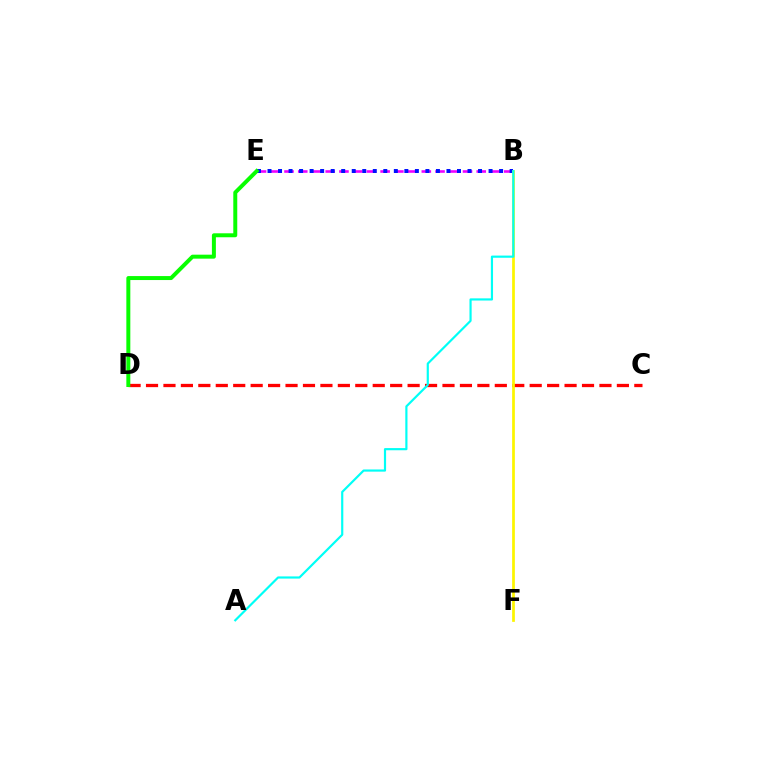{('B', 'E'): [{'color': '#ee00ff', 'line_style': 'dashed', 'thickness': 1.87}, {'color': '#0010ff', 'line_style': 'dotted', 'thickness': 2.86}], ('C', 'D'): [{'color': '#ff0000', 'line_style': 'dashed', 'thickness': 2.37}], ('B', 'F'): [{'color': '#fcf500', 'line_style': 'solid', 'thickness': 1.97}], ('A', 'B'): [{'color': '#00fff6', 'line_style': 'solid', 'thickness': 1.57}], ('D', 'E'): [{'color': '#08ff00', 'line_style': 'solid', 'thickness': 2.86}]}